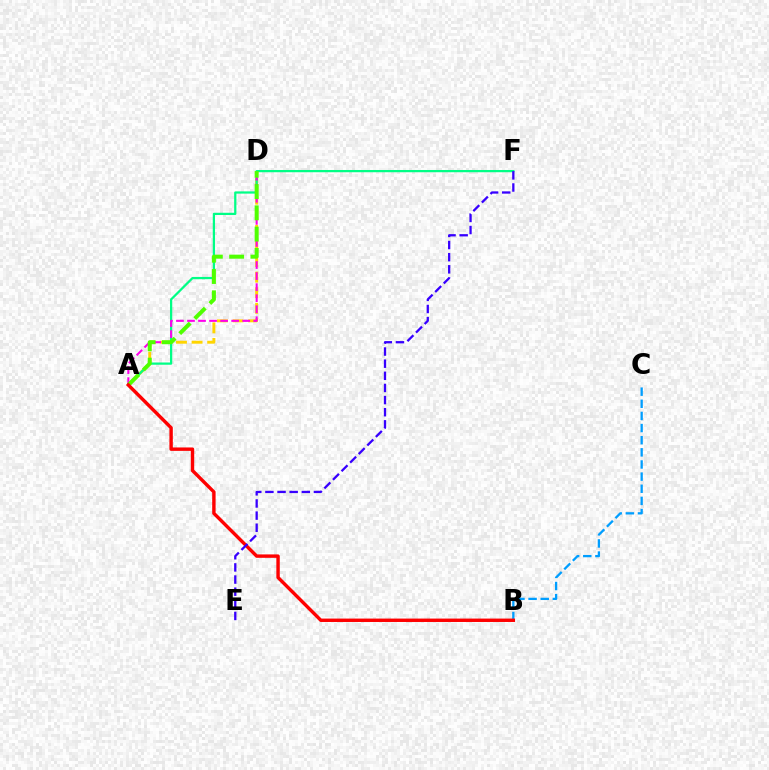{('A', 'D'): [{'color': '#ffd500', 'line_style': 'dashed', 'thickness': 2.12}, {'color': '#ff00ed', 'line_style': 'dashed', 'thickness': 1.5}, {'color': '#4fff00', 'line_style': 'dashed', 'thickness': 2.89}], ('B', 'C'): [{'color': '#009eff', 'line_style': 'dashed', 'thickness': 1.65}], ('A', 'F'): [{'color': '#00ff86', 'line_style': 'solid', 'thickness': 1.62}], ('A', 'B'): [{'color': '#ff0000', 'line_style': 'solid', 'thickness': 2.45}], ('E', 'F'): [{'color': '#3700ff', 'line_style': 'dashed', 'thickness': 1.65}]}